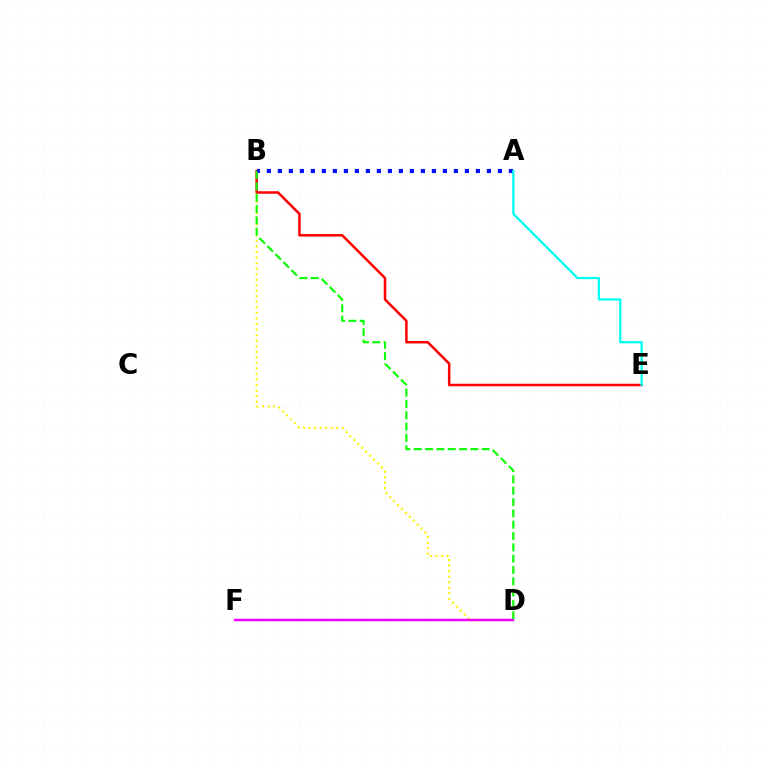{('B', 'D'): [{'color': '#fcf500', 'line_style': 'dotted', 'thickness': 1.51}, {'color': '#08ff00', 'line_style': 'dashed', 'thickness': 1.54}], ('D', 'F'): [{'color': '#ee00ff', 'line_style': 'solid', 'thickness': 1.77}], ('B', 'E'): [{'color': '#ff0000', 'line_style': 'solid', 'thickness': 1.8}], ('A', 'B'): [{'color': '#0010ff', 'line_style': 'dotted', 'thickness': 2.99}], ('A', 'E'): [{'color': '#00fff6', 'line_style': 'solid', 'thickness': 1.62}]}